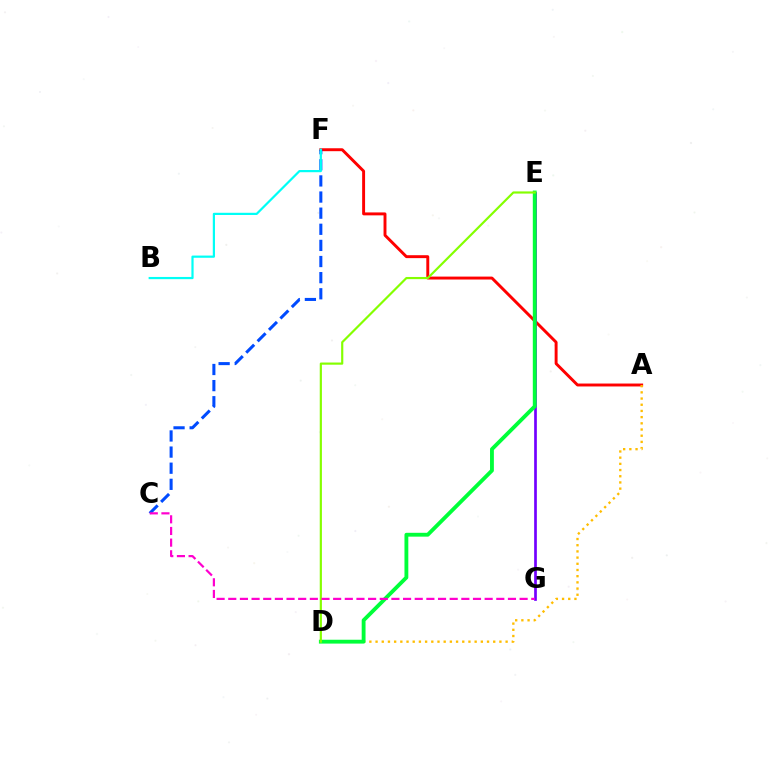{('A', 'F'): [{'color': '#ff0000', 'line_style': 'solid', 'thickness': 2.11}], ('C', 'F'): [{'color': '#004bff', 'line_style': 'dashed', 'thickness': 2.19}], ('A', 'D'): [{'color': '#ffbd00', 'line_style': 'dotted', 'thickness': 1.68}], ('E', 'G'): [{'color': '#7200ff', 'line_style': 'solid', 'thickness': 1.94}], ('D', 'E'): [{'color': '#00ff39', 'line_style': 'solid', 'thickness': 2.77}, {'color': '#84ff00', 'line_style': 'solid', 'thickness': 1.57}], ('B', 'F'): [{'color': '#00fff6', 'line_style': 'solid', 'thickness': 1.59}], ('C', 'G'): [{'color': '#ff00cf', 'line_style': 'dashed', 'thickness': 1.58}]}